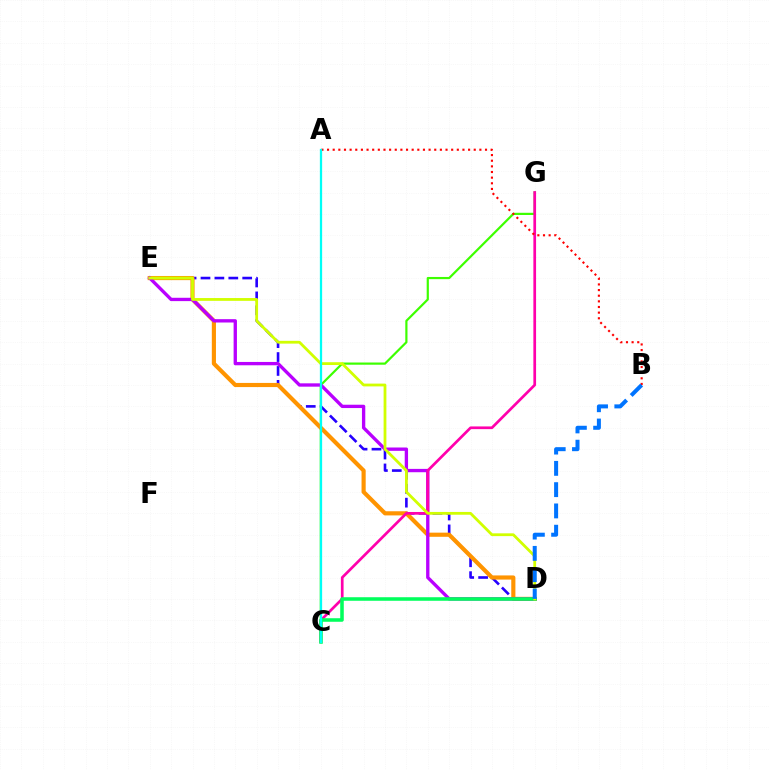{('C', 'G'): [{'color': '#3dff00', 'line_style': 'solid', 'thickness': 1.58}, {'color': '#ff00ac', 'line_style': 'solid', 'thickness': 1.95}], ('D', 'E'): [{'color': '#2500ff', 'line_style': 'dashed', 'thickness': 1.89}, {'color': '#ff9400', 'line_style': 'solid', 'thickness': 2.99}, {'color': '#b900ff', 'line_style': 'solid', 'thickness': 2.4}, {'color': '#d1ff00', 'line_style': 'solid', 'thickness': 2.01}], ('C', 'D'): [{'color': '#00ff5c', 'line_style': 'solid', 'thickness': 2.55}], ('A', 'B'): [{'color': '#ff0000', 'line_style': 'dotted', 'thickness': 1.53}], ('A', 'C'): [{'color': '#00fff6', 'line_style': 'solid', 'thickness': 1.63}], ('B', 'D'): [{'color': '#0074ff', 'line_style': 'dashed', 'thickness': 2.89}]}